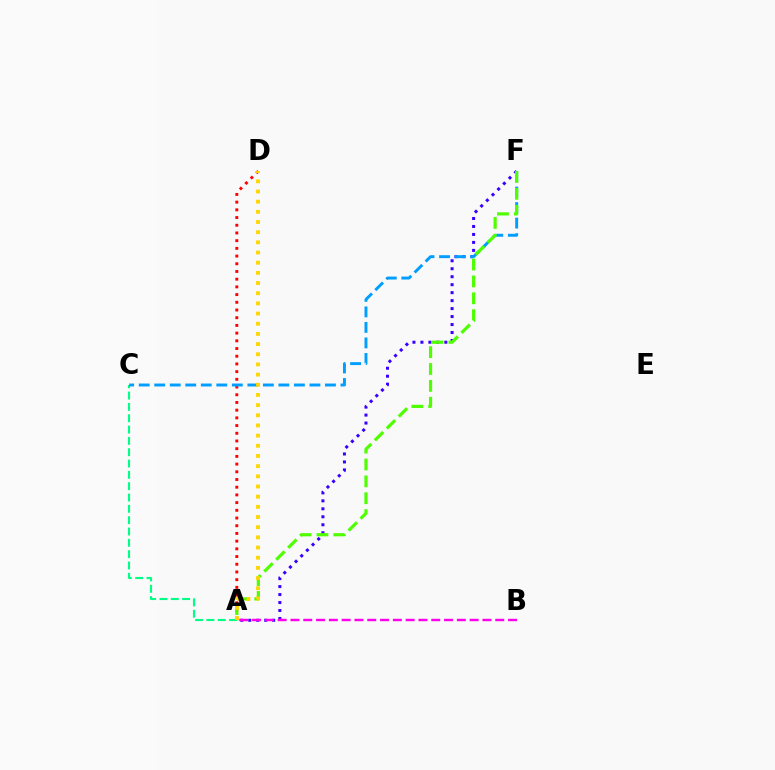{('A', 'D'): [{'color': '#ff0000', 'line_style': 'dotted', 'thickness': 2.09}, {'color': '#ffd500', 'line_style': 'dotted', 'thickness': 2.76}], ('A', 'F'): [{'color': '#3700ff', 'line_style': 'dotted', 'thickness': 2.17}, {'color': '#4fff00', 'line_style': 'dashed', 'thickness': 2.29}], ('A', 'C'): [{'color': '#00ff86', 'line_style': 'dashed', 'thickness': 1.54}], ('C', 'F'): [{'color': '#009eff', 'line_style': 'dashed', 'thickness': 2.11}], ('A', 'B'): [{'color': '#ff00ed', 'line_style': 'dashed', 'thickness': 1.74}]}